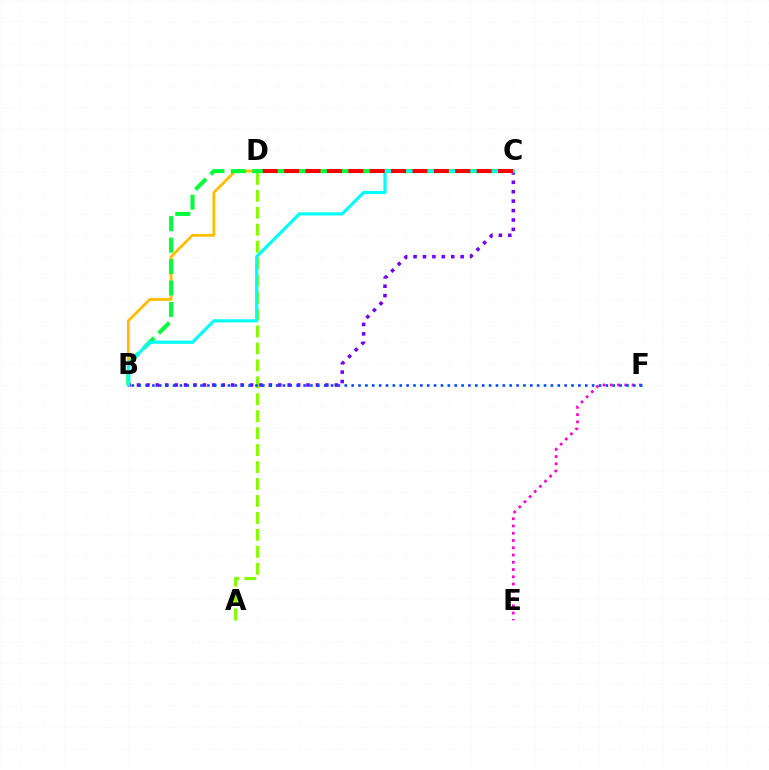{('A', 'D'): [{'color': '#84ff00', 'line_style': 'dashed', 'thickness': 2.3}], ('B', 'C'): [{'color': '#7200ff', 'line_style': 'dotted', 'thickness': 2.56}, {'color': '#ffbd00', 'line_style': 'solid', 'thickness': 2.03}, {'color': '#00ff39', 'line_style': 'dashed', 'thickness': 2.91}, {'color': '#00fff6', 'line_style': 'solid', 'thickness': 2.27}], ('E', 'F'): [{'color': '#ff00cf', 'line_style': 'dotted', 'thickness': 1.97}], ('C', 'D'): [{'color': '#ff0000', 'line_style': 'dashed', 'thickness': 2.91}], ('B', 'F'): [{'color': '#004bff', 'line_style': 'dotted', 'thickness': 1.87}]}